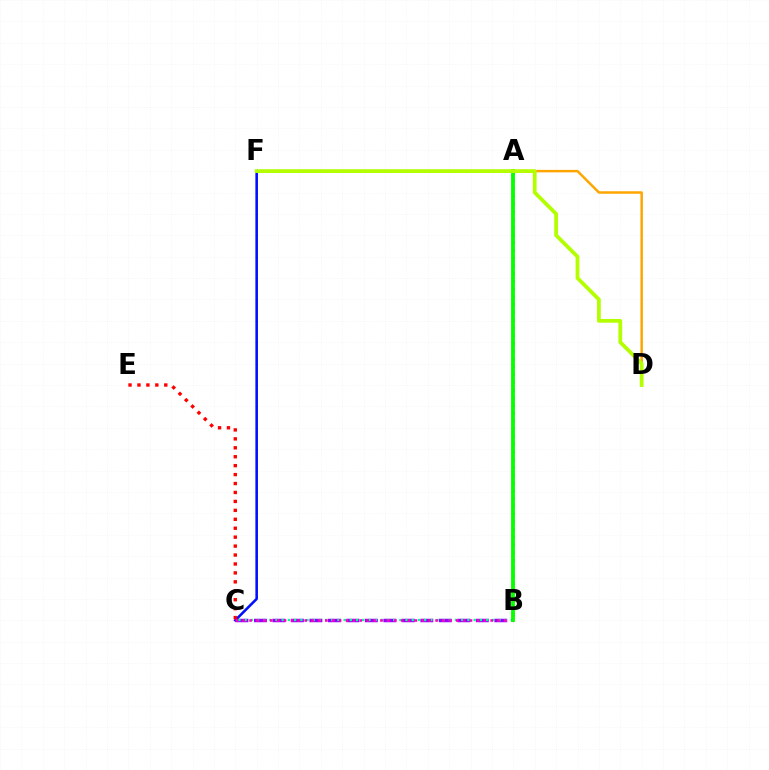{('A', 'D'): [{'color': '#ffa500', 'line_style': 'solid', 'thickness': 1.78}], ('A', 'B'): [{'color': '#00b5ff', 'line_style': 'dotted', 'thickness': 2.11}, {'color': '#08ff00', 'line_style': 'solid', 'thickness': 2.77}], ('C', 'F'): [{'color': '#0010ff', 'line_style': 'solid', 'thickness': 1.86}], ('B', 'C'): [{'color': '#9b00ff', 'line_style': 'dashed', 'thickness': 2.51}, {'color': '#00ff9d', 'line_style': 'dotted', 'thickness': 1.68}, {'color': '#ff00bd', 'line_style': 'dotted', 'thickness': 1.87}], ('C', 'E'): [{'color': '#ff0000', 'line_style': 'dotted', 'thickness': 2.43}], ('D', 'F'): [{'color': '#b3ff00', 'line_style': 'solid', 'thickness': 2.7}]}